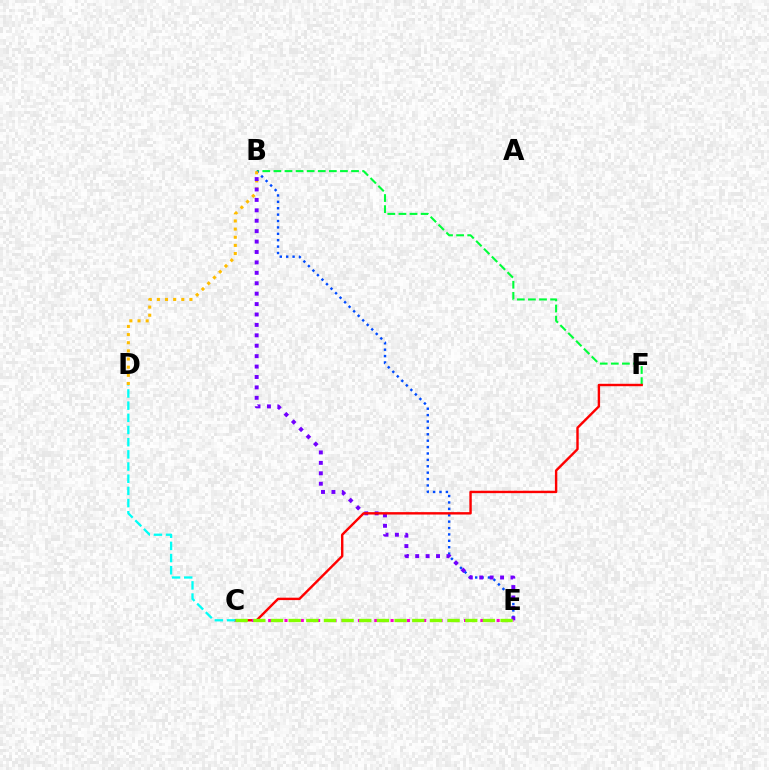{('B', 'F'): [{'color': '#00ff39', 'line_style': 'dashed', 'thickness': 1.51}], ('B', 'E'): [{'color': '#004bff', 'line_style': 'dotted', 'thickness': 1.74}, {'color': '#7200ff', 'line_style': 'dotted', 'thickness': 2.83}], ('B', 'D'): [{'color': '#ffbd00', 'line_style': 'dotted', 'thickness': 2.21}], ('C', 'F'): [{'color': '#ff0000', 'line_style': 'solid', 'thickness': 1.73}], ('C', 'E'): [{'color': '#ff00cf', 'line_style': 'dotted', 'thickness': 2.22}, {'color': '#84ff00', 'line_style': 'dashed', 'thickness': 2.4}], ('C', 'D'): [{'color': '#00fff6', 'line_style': 'dashed', 'thickness': 1.65}]}